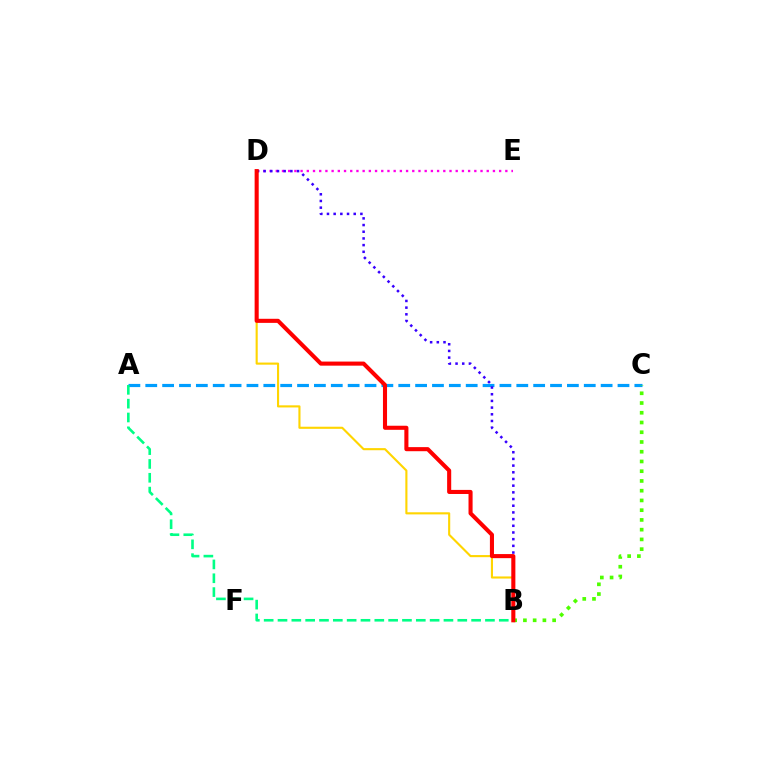{('B', 'D'): [{'color': '#ffd500', 'line_style': 'solid', 'thickness': 1.53}, {'color': '#3700ff', 'line_style': 'dotted', 'thickness': 1.82}, {'color': '#ff0000', 'line_style': 'solid', 'thickness': 2.94}], ('A', 'C'): [{'color': '#009eff', 'line_style': 'dashed', 'thickness': 2.29}], ('A', 'B'): [{'color': '#00ff86', 'line_style': 'dashed', 'thickness': 1.88}], ('D', 'E'): [{'color': '#ff00ed', 'line_style': 'dotted', 'thickness': 1.69}], ('B', 'C'): [{'color': '#4fff00', 'line_style': 'dotted', 'thickness': 2.65}]}